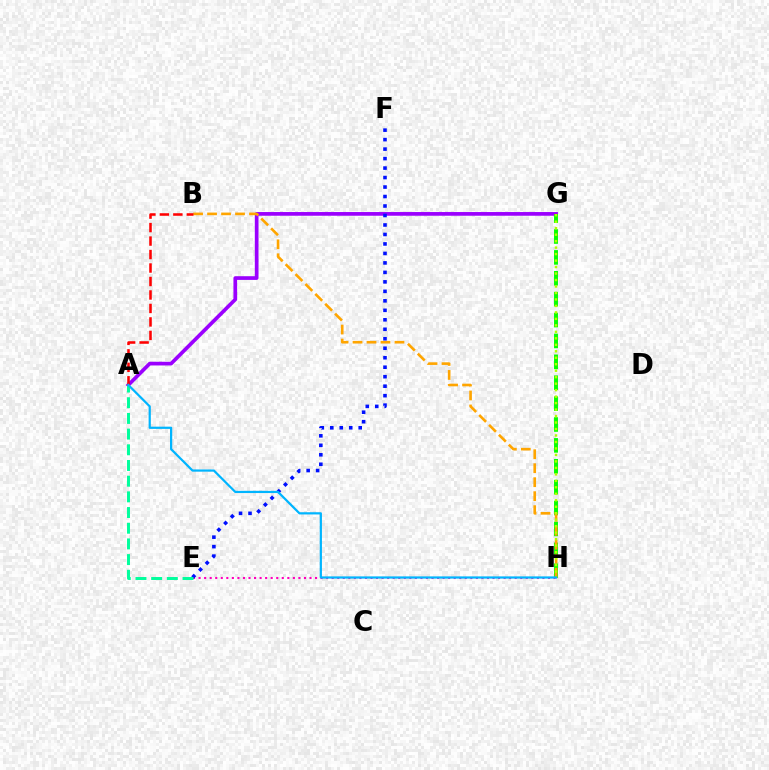{('A', 'G'): [{'color': '#9b00ff', 'line_style': 'solid', 'thickness': 2.66}], ('E', 'H'): [{'color': '#ff00bd', 'line_style': 'dotted', 'thickness': 1.51}], ('G', 'H'): [{'color': '#08ff00', 'line_style': 'dashed', 'thickness': 2.84}, {'color': '#b3ff00', 'line_style': 'dotted', 'thickness': 1.76}], ('B', 'H'): [{'color': '#ffa500', 'line_style': 'dashed', 'thickness': 1.9}], ('E', 'F'): [{'color': '#0010ff', 'line_style': 'dotted', 'thickness': 2.58}], ('A', 'B'): [{'color': '#ff0000', 'line_style': 'dashed', 'thickness': 1.83}], ('A', 'E'): [{'color': '#00ff9d', 'line_style': 'dashed', 'thickness': 2.13}], ('A', 'H'): [{'color': '#00b5ff', 'line_style': 'solid', 'thickness': 1.6}]}